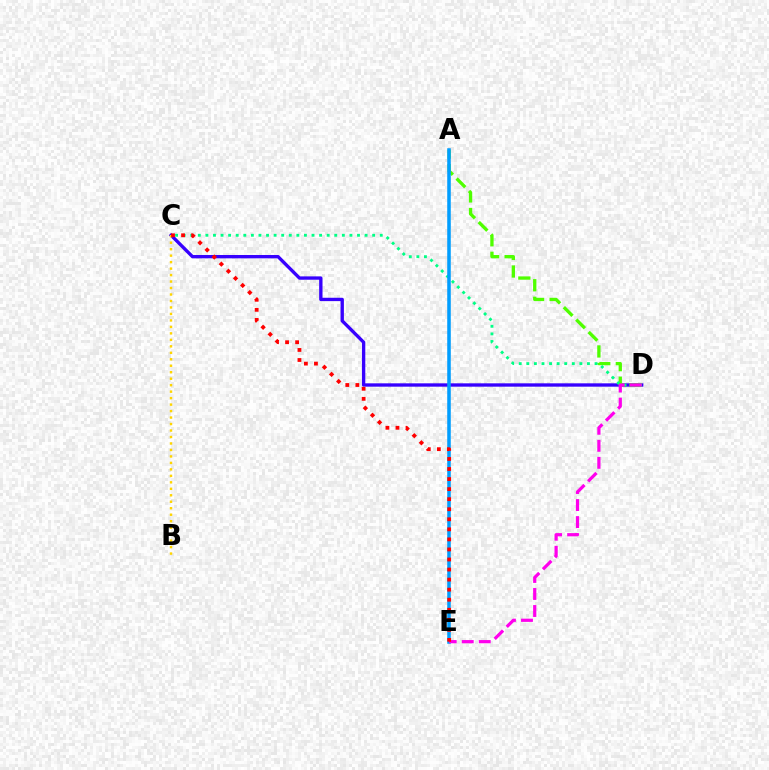{('C', 'D'): [{'color': '#3700ff', 'line_style': 'solid', 'thickness': 2.41}, {'color': '#00ff86', 'line_style': 'dotted', 'thickness': 2.06}], ('A', 'D'): [{'color': '#4fff00', 'line_style': 'dashed', 'thickness': 2.38}], ('B', 'C'): [{'color': '#ffd500', 'line_style': 'dotted', 'thickness': 1.76}], ('A', 'E'): [{'color': '#009eff', 'line_style': 'solid', 'thickness': 2.56}], ('D', 'E'): [{'color': '#ff00ed', 'line_style': 'dashed', 'thickness': 2.31}], ('C', 'E'): [{'color': '#ff0000', 'line_style': 'dotted', 'thickness': 2.73}]}